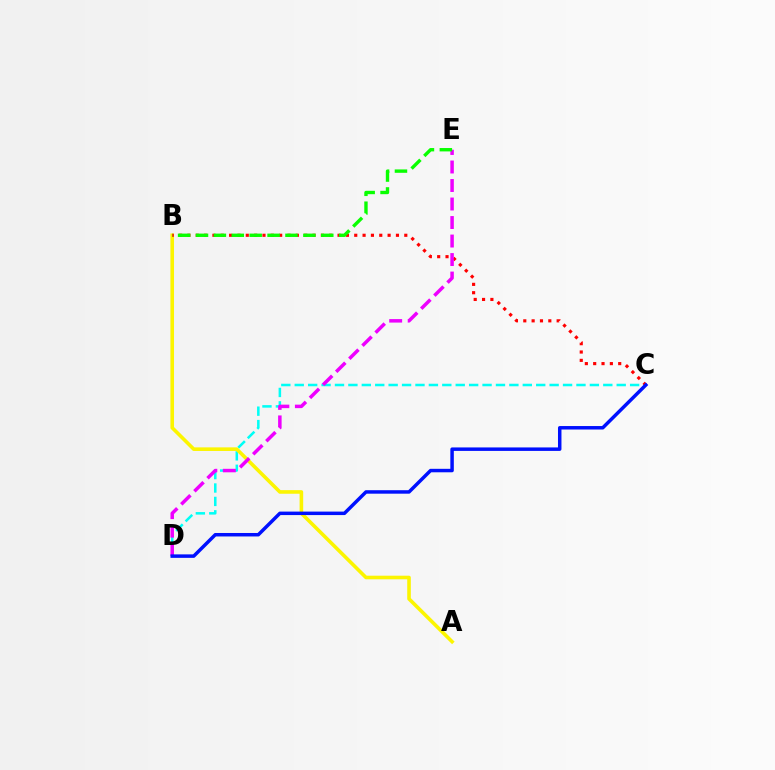{('C', 'D'): [{'color': '#00fff6', 'line_style': 'dashed', 'thickness': 1.82}, {'color': '#0010ff', 'line_style': 'solid', 'thickness': 2.5}], ('A', 'B'): [{'color': '#fcf500', 'line_style': 'solid', 'thickness': 2.59}], ('B', 'C'): [{'color': '#ff0000', 'line_style': 'dotted', 'thickness': 2.27}], ('D', 'E'): [{'color': '#ee00ff', 'line_style': 'dashed', 'thickness': 2.51}], ('B', 'E'): [{'color': '#08ff00', 'line_style': 'dashed', 'thickness': 2.43}]}